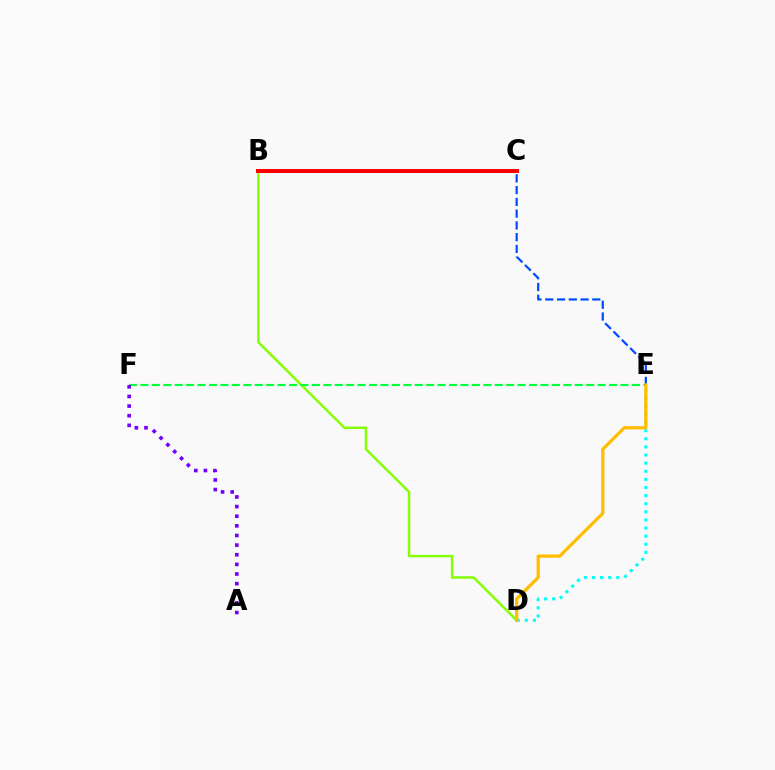{('B', 'D'): [{'color': '#84ff00', 'line_style': 'solid', 'thickness': 1.76}], ('D', 'E'): [{'color': '#00fff6', 'line_style': 'dotted', 'thickness': 2.2}, {'color': '#ffbd00', 'line_style': 'solid', 'thickness': 2.34}], ('C', 'E'): [{'color': '#004bff', 'line_style': 'dashed', 'thickness': 1.6}], ('E', 'F'): [{'color': '#00ff39', 'line_style': 'dashed', 'thickness': 1.55}], ('B', 'C'): [{'color': '#ff00cf', 'line_style': 'solid', 'thickness': 2.17}, {'color': '#ff0000', 'line_style': 'solid', 'thickness': 2.89}], ('A', 'F'): [{'color': '#7200ff', 'line_style': 'dotted', 'thickness': 2.62}]}